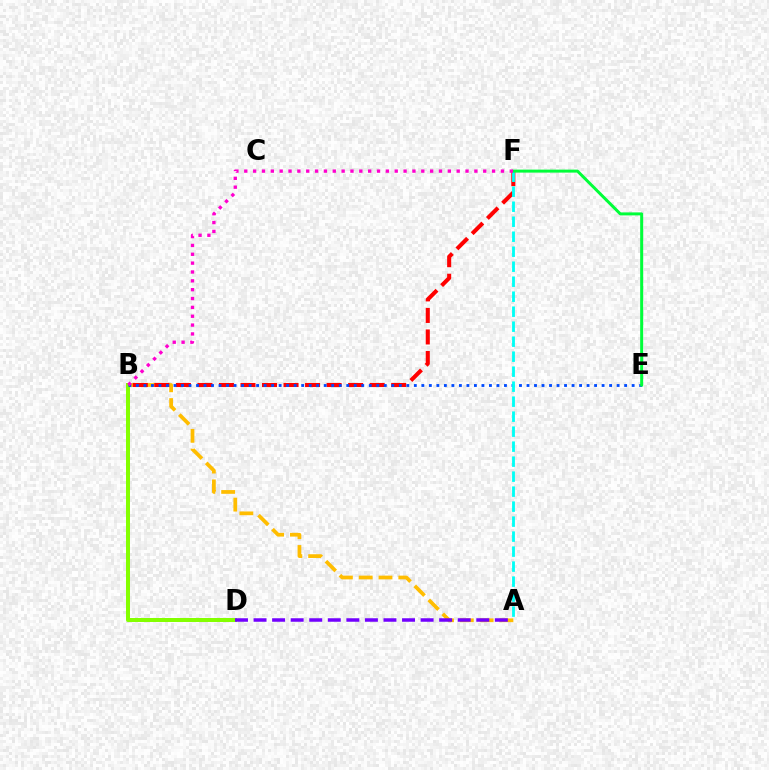{('A', 'B'): [{'color': '#ffbd00', 'line_style': 'dashed', 'thickness': 2.69}], ('B', 'F'): [{'color': '#ff0000', 'line_style': 'dashed', 'thickness': 2.92}, {'color': '#ff00cf', 'line_style': 'dotted', 'thickness': 2.4}], ('B', 'D'): [{'color': '#84ff00', 'line_style': 'solid', 'thickness': 2.88}], ('A', 'D'): [{'color': '#7200ff', 'line_style': 'dashed', 'thickness': 2.52}], ('B', 'E'): [{'color': '#004bff', 'line_style': 'dotted', 'thickness': 2.04}], ('A', 'F'): [{'color': '#00fff6', 'line_style': 'dashed', 'thickness': 2.04}], ('E', 'F'): [{'color': '#00ff39', 'line_style': 'solid', 'thickness': 2.15}]}